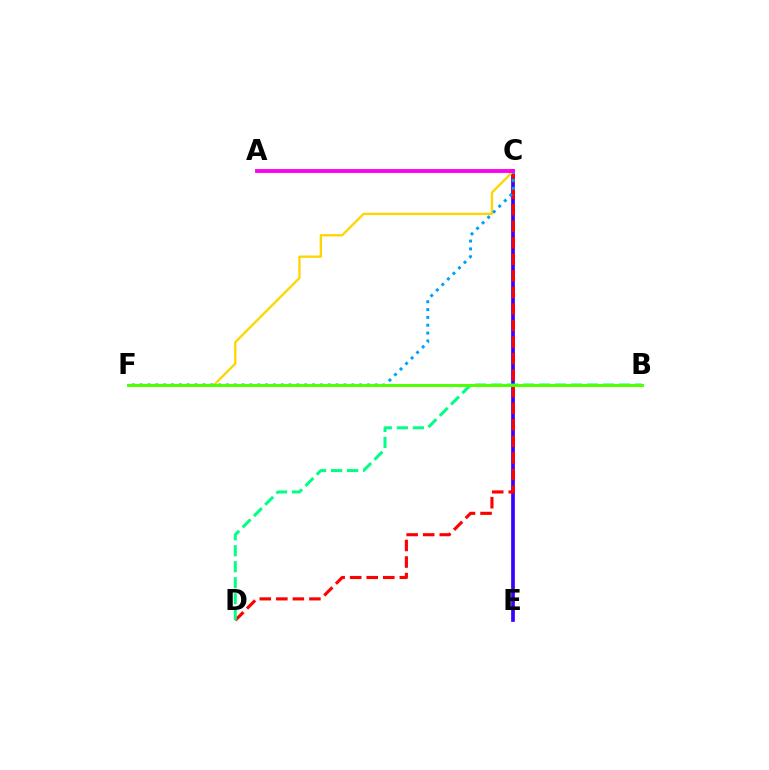{('C', 'E'): [{'color': '#3700ff', 'line_style': 'solid', 'thickness': 2.65}], ('C', 'D'): [{'color': '#ff0000', 'line_style': 'dashed', 'thickness': 2.25}], ('C', 'F'): [{'color': '#ffd500', 'line_style': 'solid', 'thickness': 1.67}, {'color': '#009eff', 'line_style': 'dotted', 'thickness': 2.13}], ('B', 'D'): [{'color': '#00ff86', 'line_style': 'dashed', 'thickness': 2.17}], ('A', 'C'): [{'color': '#ff00ed', 'line_style': 'solid', 'thickness': 2.78}], ('B', 'F'): [{'color': '#4fff00', 'line_style': 'solid', 'thickness': 2.11}]}